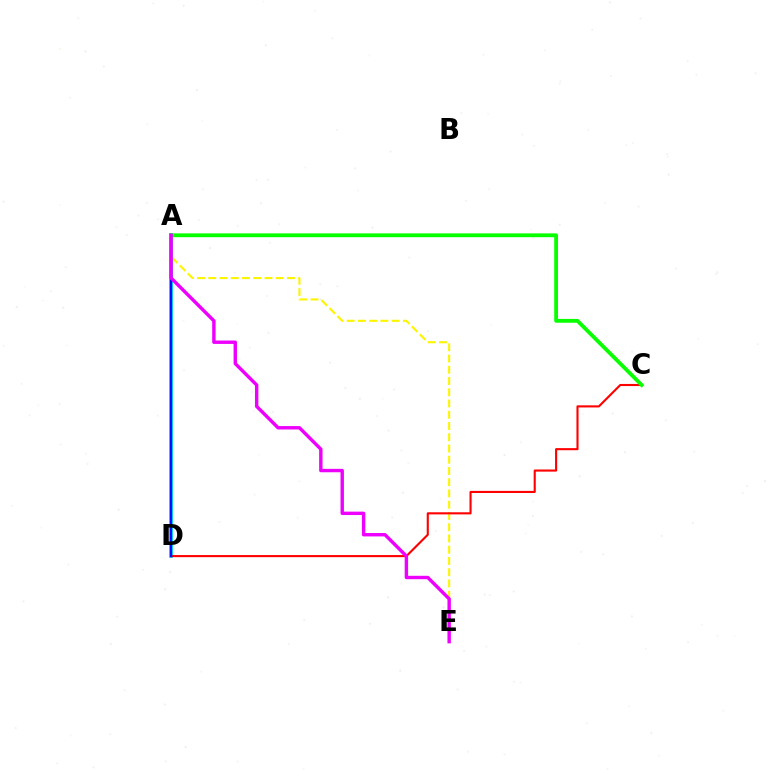{('A', 'D'): [{'color': '#00fff6', 'line_style': 'solid', 'thickness': 2.77}, {'color': '#0010ff', 'line_style': 'solid', 'thickness': 1.75}], ('A', 'E'): [{'color': '#fcf500', 'line_style': 'dashed', 'thickness': 1.53}, {'color': '#ee00ff', 'line_style': 'solid', 'thickness': 2.45}], ('C', 'D'): [{'color': '#ff0000', 'line_style': 'solid', 'thickness': 1.52}], ('A', 'C'): [{'color': '#08ff00', 'line_style': 'solid', 'thickness': 2.74}]}